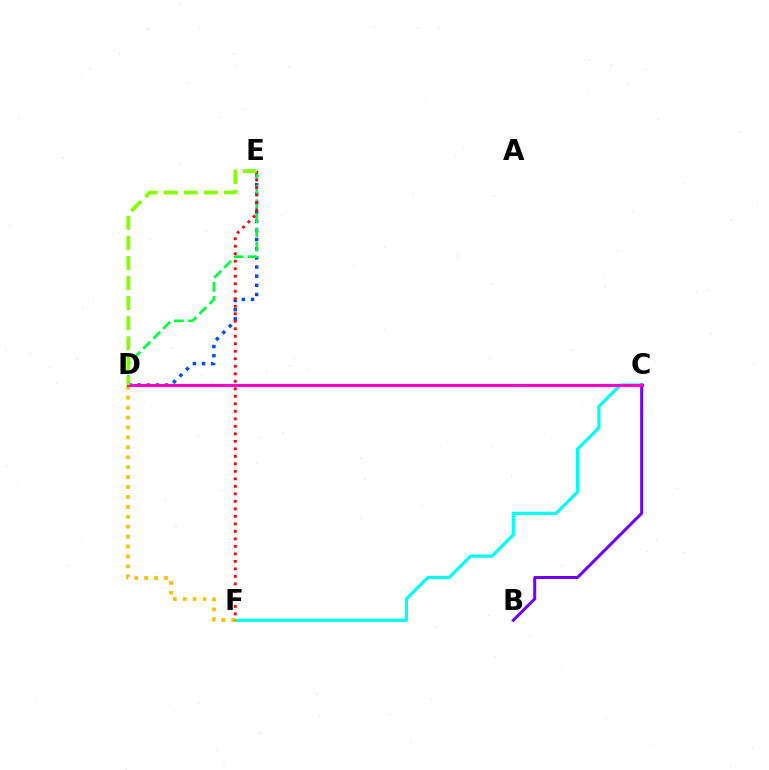{('D', 'E'): [{'color': '#004bff', 'line_style': 'dotted', 'thickness': 2.49}, {'color': '#00ff39', 'line_style': 'dashed', 'thickness': 1.92}, {'color': '#84ff00', 'line_style': 'dashed', 'thickness': 2.73}], ('C', 'F'): [{'color': '#00fff6', 'line_style': 'solid', 'thickness': 2.31}], ('B', 'C'): [{'color': '#7200ff', 'line_style': 'solid', 'thickness': 2.16}], ('D', 'F'): [{'color': '#ffbd00', 'line_style': 'dotted', 'thickness': 2.7}], ('E', 'F'): [{'color': '#ff0000', 'line_style': 'dotted', 'thickness': 2.04}], ('C', 'D'): [{'color': '#ff00cf', 'line_style': 'solid', 'thickness': 2.22}]}